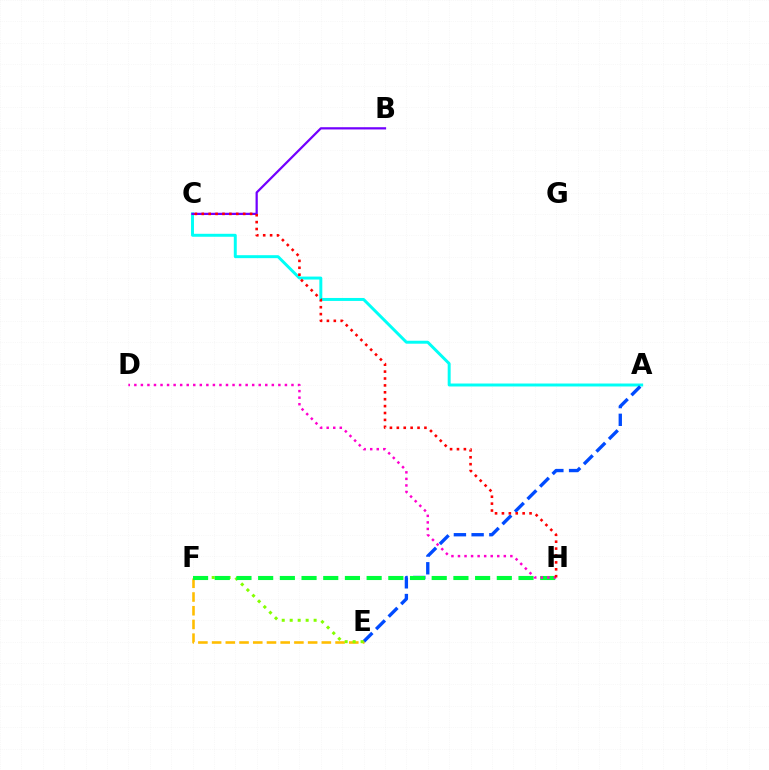{('A', 'C'): [{'color': '#00fff6', 'line_style': 'solid', 'thickness': 2.13}], ('A', 'E'): [{'color': '#004bff', 'line_style': 'dashed', 'thickness': 2.41}], ('E', 'F'): [{'color': '#ffbd00', 'line_style': 'dashed', 'thickness': 1.86}, {'color': '#84ff00', 'line_style': 'dotted', 'thickness': 2.17}], ('B', 'C'): [{'color': '#7200ff', 'line_style': 'solid', 'thickness': 1.61}], ('F', 'H'): [{'color': '#00ff39', 'line_style': 'dashed', 'thickness': 2.95}], ('D', 'H'): [{'color': '#ff00cf', 'line_style': 'dotted', 'thickness': 1.78}], ('C', 'H'): [{'color': '#ff0000', 'line_style': 'dotted', 'thickness': 1.87}]}